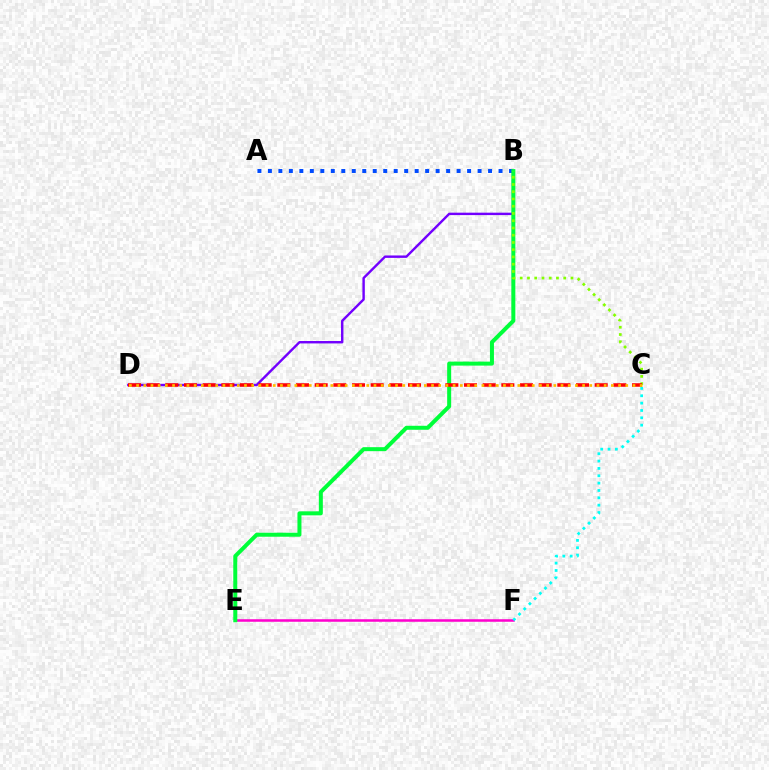{('B', 'D'): [{'color': '#7200ff', 'line_style': 'solid', 'thickness': 1.74}], ('E', 'F'): [{'color': '#ff00cf', 'line_style': 'solid', 'thickness': 1.82}], ('C', 'F'): [{'color': '#00fff6', 'line_style': 'dotted', 'thickness': 2.0}], ('A', 'B'): [{'color': '#004bff', 'line_style': 'dotted', 'thickness': 2.85}], ('B', 'E'): [{'color': '#00ff39', 'line_style': 'solid', 'thickness': 2.88}], ('B', 'C'): [{'color': '#84ff00', 'line_style': 'dotted', 'thickness': 1.97}], ('C', 'D'): [{'color': '#ff0000', 'line_style': 'dashed', 'thickness': 2.54}, {'color': '#ffbd00', 'line_style': 'dotted', 'thickness': 1.95}]}